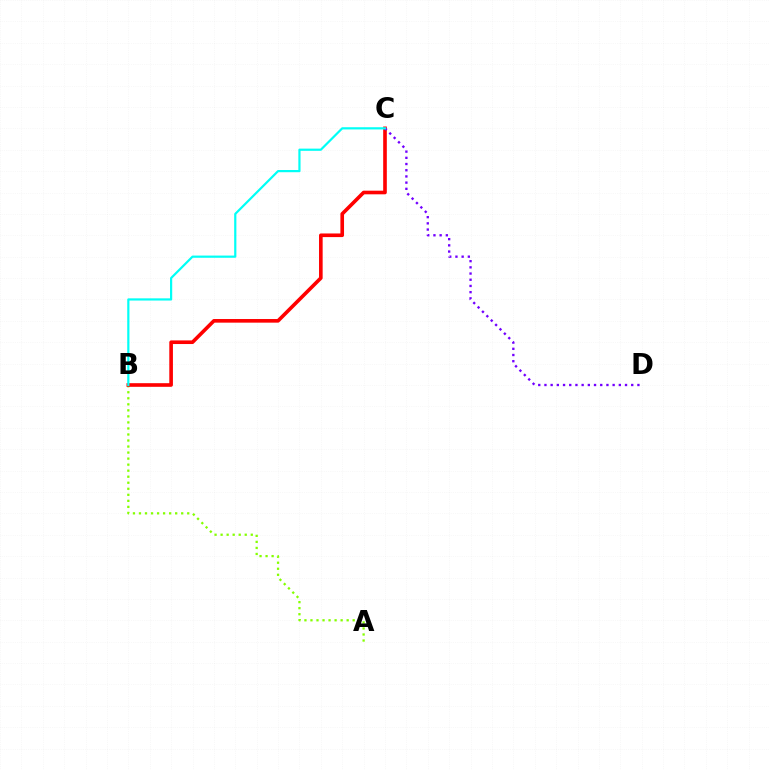{('A', 'B'): [{'color': '#84ff00', 'line_style': 'dotted', 'thickness': 1.64}], ('B', 'C'): [{'color': '#ff0000', 'line_style': 'solid', 'thickness': 2.61}, {'color': '#00fff6', 'line_style': 'solid', 'thickness': 1.59}], ('C', 'D'): [{'color': '#7200ff', 'line_style': 'dotted', 'thickness': 1.68}]}